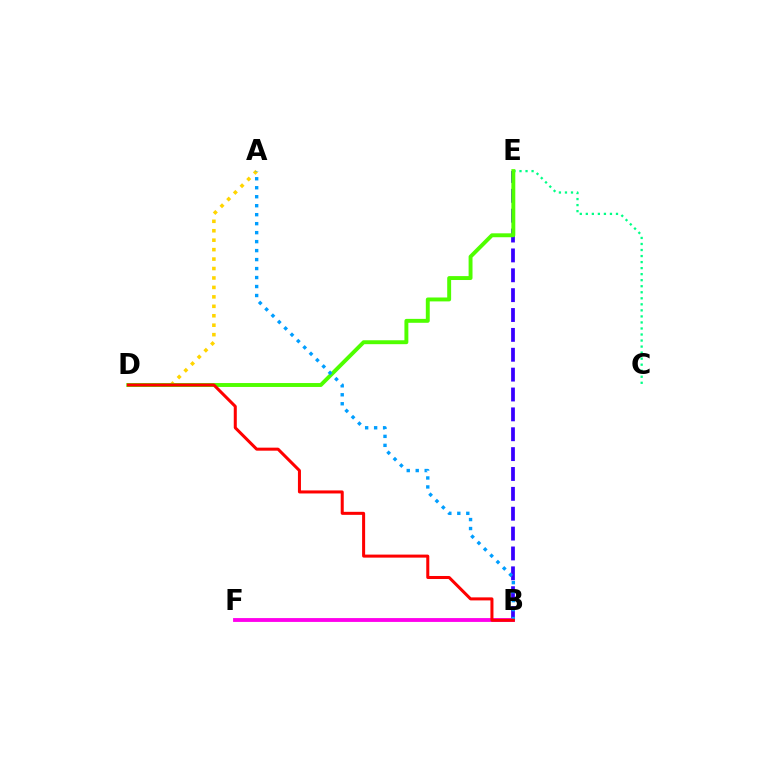{('C', 'E'): [{'color': '#00ff86', 'line_style': 'dotted', 'thickness': 1.64}], ('B', 'E'): [{'color': '#3700ff', 'line_style': 'dashed', 'thickness': 2.7}], ('B', 'F'): [{'color': '#ff00ed', 'line_style': 'solid', 'thickness': 2.77}], ('A', 'D'): [{'color': '#ffd500', 'line_style': 'dotted', 'thickness': 2.57}], ('D', 'E'): [{'color': '#4fff00', 'line_style': 'solid', 'thickness': 2.82}], ('A', 'B'): [{'color': '#009eff', 'line_style': 'dotted', 'thickness': 2.44}], ('B', 'D'): [{'color': '#ff0000', 'line_style': 'solid', 'thickness': 2.18}]}